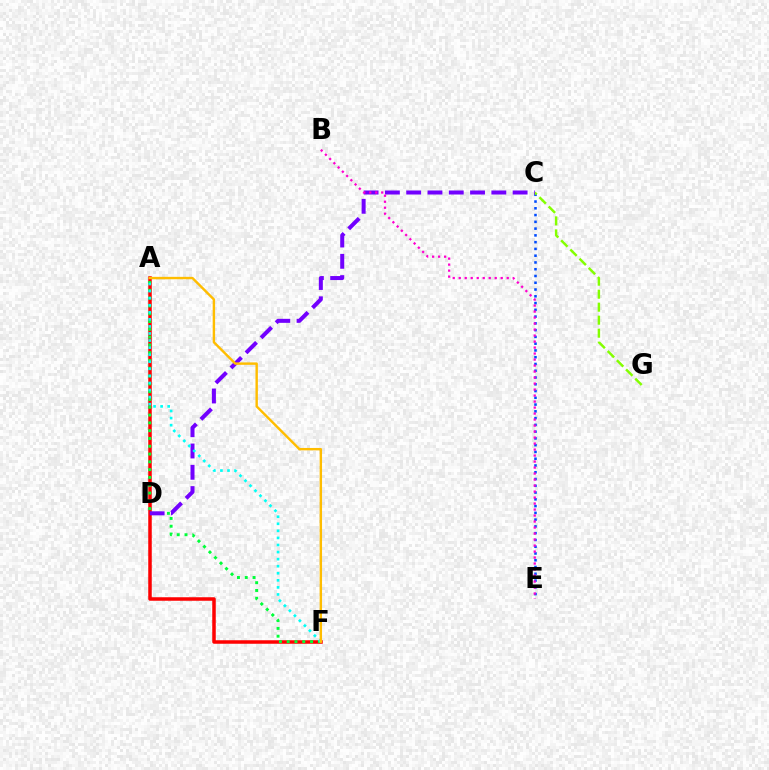{('A', 'F'): [{'color': '#ff0000', 'line_style': 'solid', 'thickness': 2.53}, {'color': '#00ff39', 'line_style': 'dotted', 'thickness': 2.12}, {'color': '#00fff6', 'line_style': 'dotted', 'thickness': 1.92}, {'color': '#ffbd00', 'line_style': 'solid', 'thickness': 1.74}], ('C', 'E'): [{'color': '#004bff', 'line_style': 'dotted', 'thickness': 1.84}], ('C', 'G'): [{'color': '#84ff00', 'line_style': 'dashed', 'thickness': 1.77}], ('C', 'D'): [{'color': '#7200ff', 'line_style': 'dashed', 'thickness': 2.89}], ('B', 'E'): [{'color': '#ff00cf', 'line_style': 'dotted', 'thickness': 1.63}]}